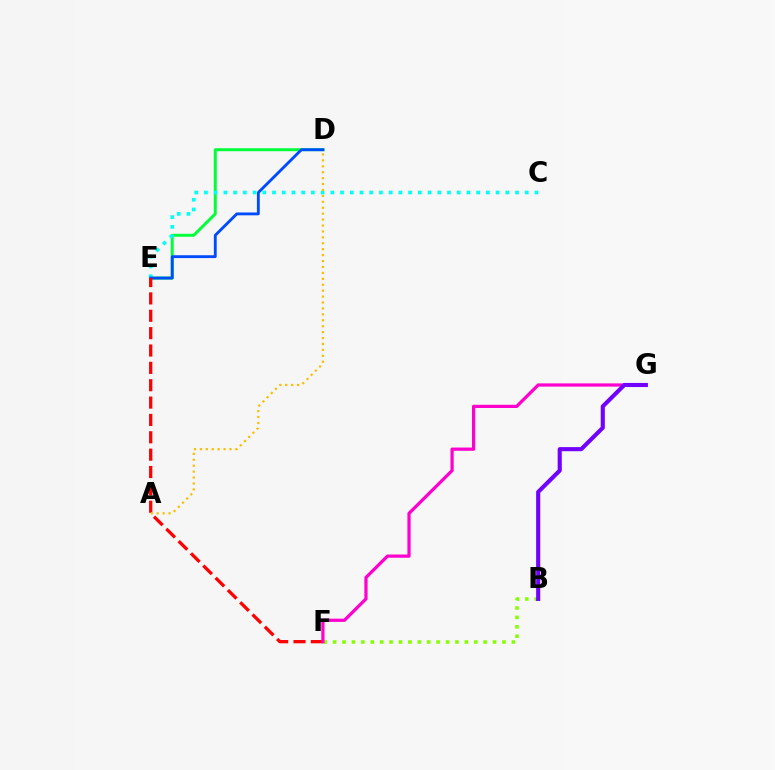{('B', 'F'): [{'color': '#84ff00', 'line_style': 'dotted', 'thickness': 2.56}], ('D', 'E'): [{'color': '#00ff39', 'line_style': 'solid', 'thickness': 2.14}, {'color': '#004bff', 'line_style': 'solid', 'thickness': 2.06}], ('C', 'E'): [{'color': '#00fff6', 'line_style': 'dotted', 'thickness': 2.64}], ('E', 'F'): [{'color': '#ff0000', 'line_style': 'dashed', 'thickness': 2.36}], ('F', 'G'): [{'color': '#ff00cf', 'line_style': 'solid', 'thickness': 2.33}], ('B', 'G'): [{'color': '#7200ff', 'line_style': 'solid', 'thickness': 2.96}], ('A', 'D'): [{'color': '#ffbd00', 'line_style': 'dotted', 'thickness': 1.61}]}